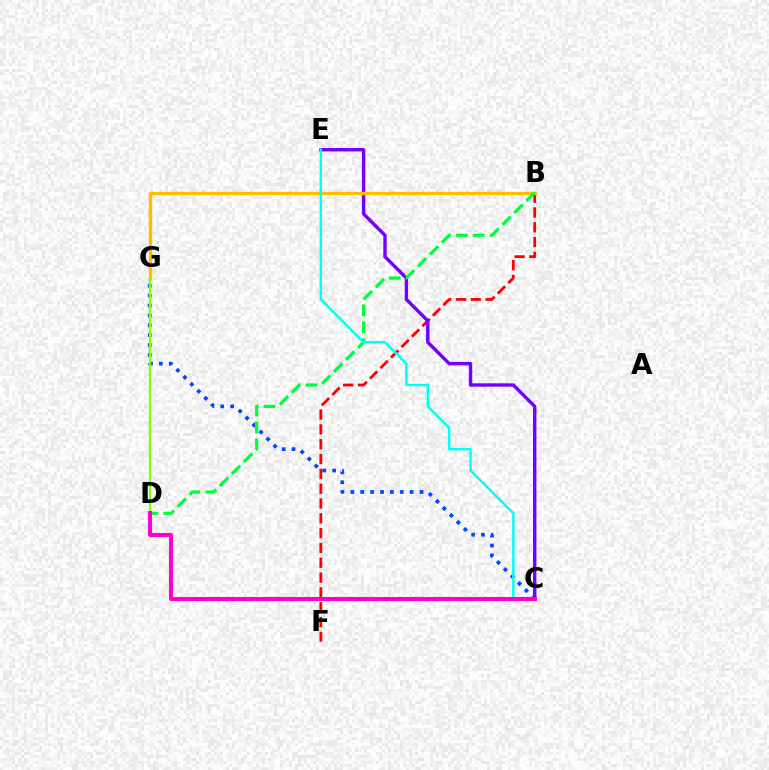{('C', 'G'): [{'color': '#004bff', 'line_style': 'dotted', 'thickness': 2.69}], ('B', 'F'): [{'color': '#ff0000', 'line_style': 'dashed', 'thickness': 2.01}], ('C', 'E'): [{'color': '#7200ff', 'line_style': 'solid', 'thickness': 2.44}, {'color': '#00fff6', 'line_style': 'solid', 'thickness': 1.78}], ('B', 'G'): [{'color': '#ffbd00', 'line_style': 'solid', 'thickness': 2.42}], ('B', 'D'): [{'color': '#00ff39', 'line_style': 'dashed', 'thickness': 2.3}], ('D', 'G'): [{'color': '#84ff00', 'line_style': 'solid', 'thickness': 1.66}], ('C', 'D'): [{'color': '#ff00cf', 'line_style': 'solid', 'thickness': 2.93}]}